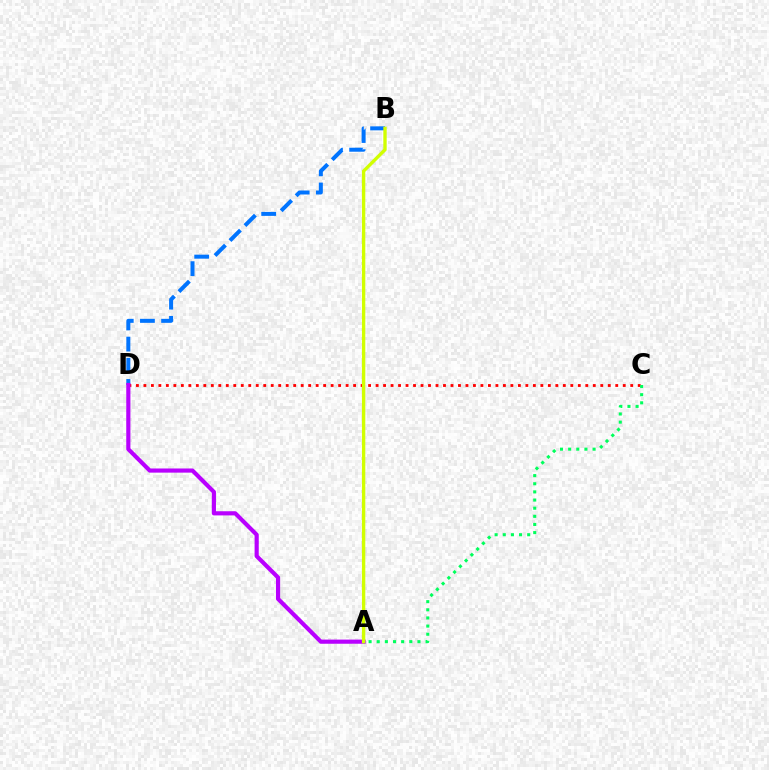{('B', 'D'): [{'color': '#0074ff', 'line_style': 'dashed', 'thickness': 2.88}], ('C', 'D'): [{'color': '#ff0000', 'line_style': 'dotted', 'thickness': 2.03}], ('A', 'C'): [{'color': '#00ff5c', 'line_style': 'dotted', 'thickness': 2.21}], ('A', 'D'): [{'color': '#b900ff', 'line_style': 'solid', 'thickness': 2.99}], ('A', 'B'): [{'color': '#d1ff00', 'line_style': 'solid', 'thickness': 2.42}]}